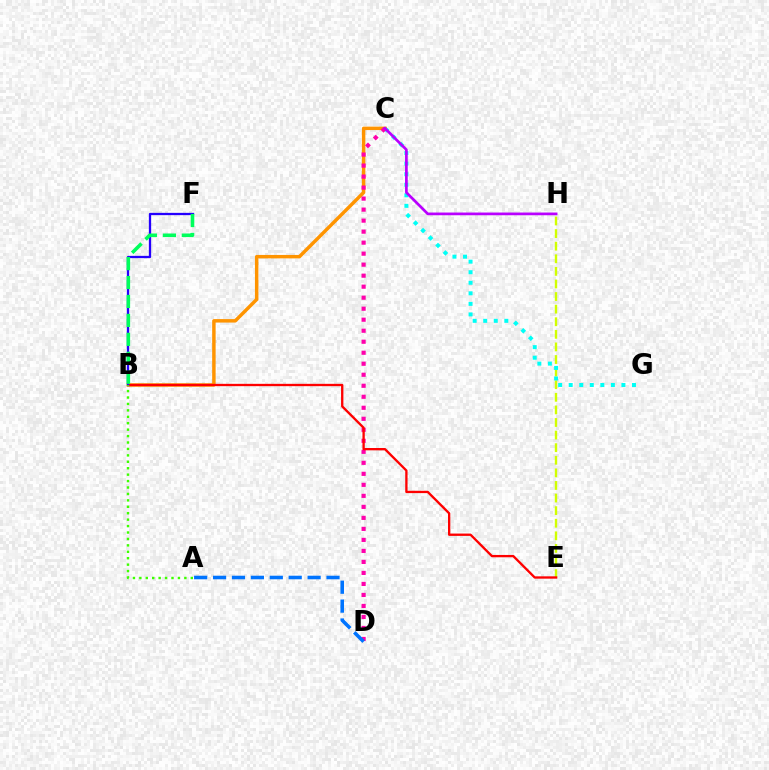{('E', 'H'): [{'color': '#d1ff00', 'line_style': 'dashed', 'thickness': 1.71}], ('C', 'G'): [{'color': '#00fff6', 'line_style': 'dotted', 'thickness': 2.87}], ('B', 'C'): [{'color': '#ff9400', 'line_style': 'solid', 'thickness': 2.49}], ('C', 'D'): [{'color': '#ff00ac', 'line_style': 'dotted', 'thickness': 2.99}], ('C', 'H'): [{'color': '#b900ff', 'line_style': 'solid', 'thickness': 1.95}], ('A', 'D'): [{'color': '#0074ff', 'line_style': 'dashed', 'thickness': 2.57}], ('B', 'E'): [{'color': '#ff0000', 'line_style': 'solid', 'thickness': 1.68}], ('B', 'F'): [{'color': '#2500ff', 'line_style': 'solid', 'thickness': 1.65}, {'color': '#00ff5c', 'line_style': 'dashed', 'thickness': 2.57}], ('A', 'B'): [{'color': '#3dff00', 'line_style': 'dotted', 'thickness': 1.75}]}